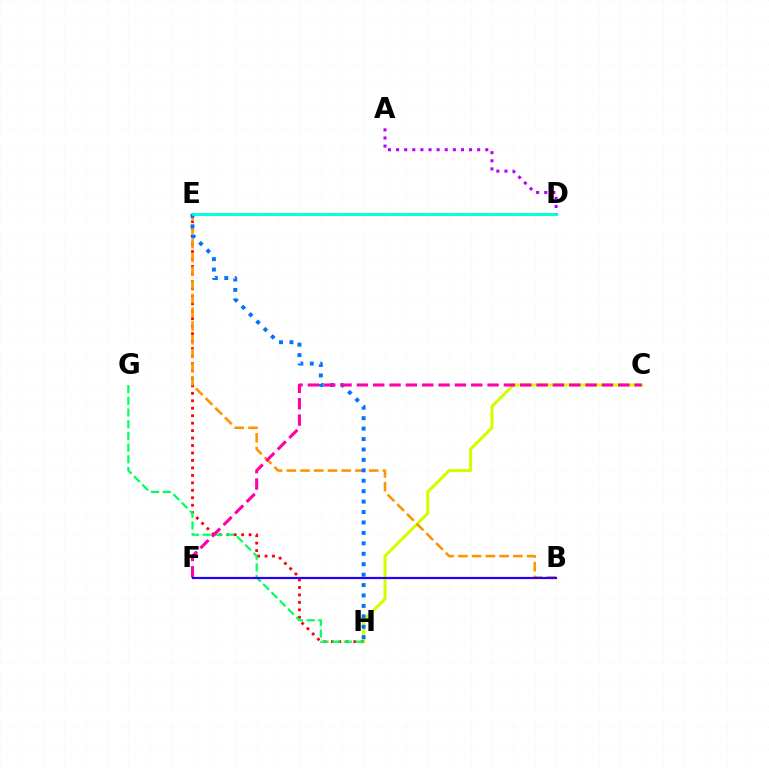{('C', 'H'): [{'color': '#d1ff00', 'line_style': 'solid', 'thickness': 2.2}], ('D', 'E'): [{'color': '#3dff00', 'line_style': 'solid', 'thickness': 2.05}, {'color': '#00fff6', 'line_style': 'solid', 'thickness': 1.86}], ('E', 'H'): [{'color': '#ff0000', 'line_style': 'dotted', 'thickness': 2.03}, {'color': '#0074ff', 'line_style': 'dotted', 'thickness': 2.83}], ('B', 'E'): [{'color': '#ff9400', 'line_style': 'dashed', 'thickness': 1.86}], ('G', 'H'): [{'color': '#00ff5c', 'line_style': 'dashed', 'thickness': 1.59}], ('A', 'D'): [{'color': '#b900ff', 'line_style': 'dotted', 'thickness': 2.2}], ('C', 'F'): [{'color': '#ff00ac', 'line_style': 'dashed', 'thickness': 2.22}], ('B', 'F'): [{'color': '#2500ff', 'line_style': 'solid', 'thickness': 1.58}]}